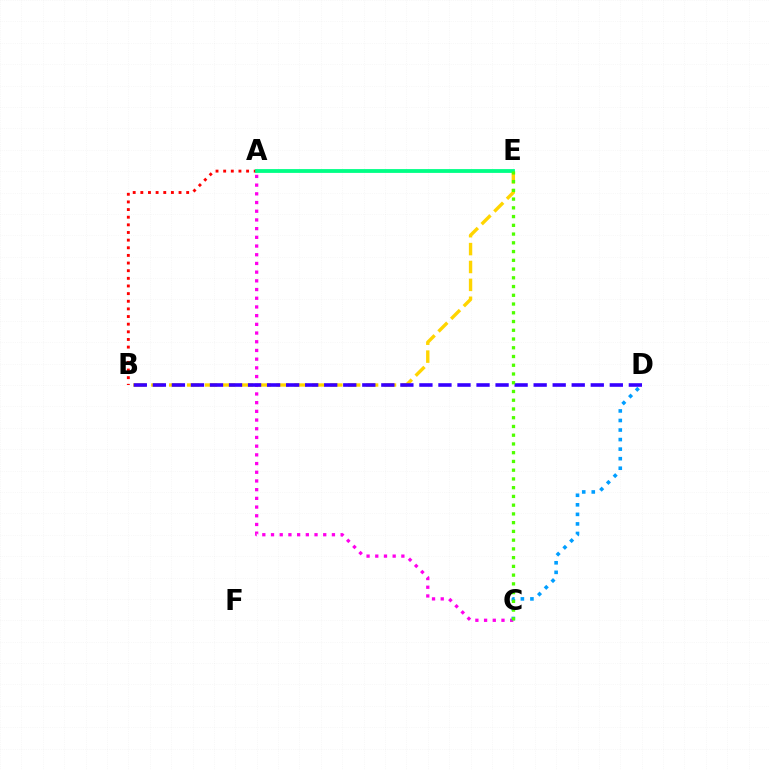{('B', 'E'): [{'color': '#ffd500', 'line_style': 'dashed', 'thickness': 2.43}], ('A', 'C'): [{'color': '#ff00ed', 'line_style': 'dotted', 'thickness': 2.36}], ('A', 'B'): [{'color': '#ff0000', 'line_style': 'dotted', 'thickness': 2.08}], ('B', 'D'): [{'color': '#3700ff', 'line_style': 'dashed', 'thickness': 2.59}], ('C', 'D'): [{'color': '#009eff', 'line_style': 'dotted', 'thickness': 2.59}], ('A', 'E'): [{'color': '#00ff86', 'line_style': 'solid', 'thickness': 2.74}], ('C', 'E'): [{'color': '#4fff00', 'line_style': 'dotted', 'thickness': 2.38}]}